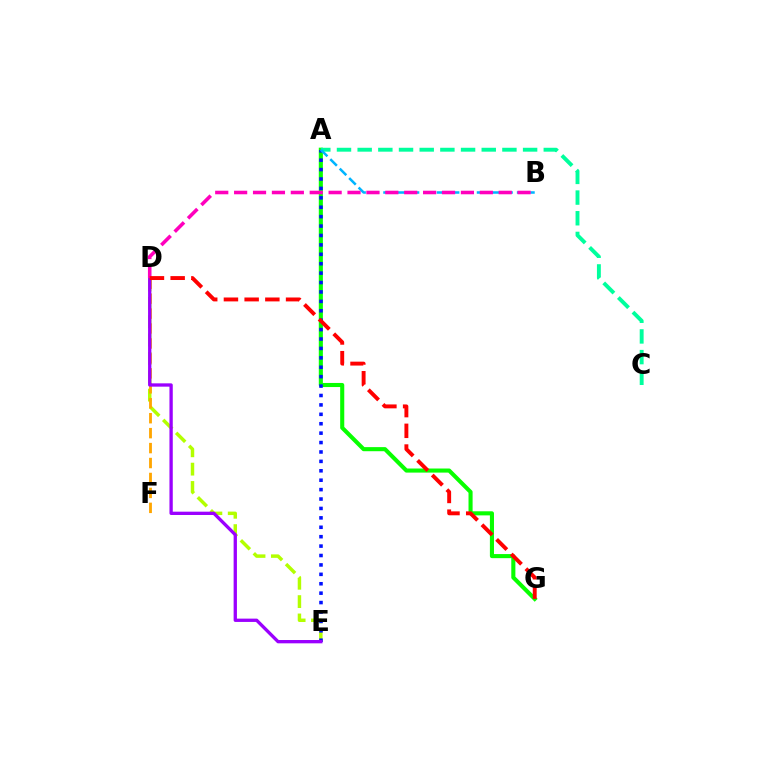{('D', 'E'): [{'color': '#b3ff00', 'line_style': 'dashed', 'thickness': 2.49}, {'color': '#9b00ff', 'line_style': 'solid', 'thickness': 2.38}], ('A', 'G'): [{'color': '#08ff00', 'line_style': 'solid', 'thickness': 2.94}], ('D', 'F'): [{'color': '#ffa500', 'line_style': 'dashed', 'thickness': 2.03}], ('A', 'E'): [{'color': '#0010ff', 'line_style': 'dotted', 'thickness': 2.56}], ('A', 'C'): [{'color': '#00ff9d', 'line_style': 'dashed', 'thickness': 2.81}], ('A', 'B'): [{'color': '#00b5ff', 'line_style': 'dashed', 'thickness': 1.81}], ('B', 'D'): [{'color': '#ff00bd', 'line_style': 'dashed', 'thickness': 2.57}], ('D', 'G'): [{'color': '#ff0000', 'line_style': 'dashed', 'thickness': 2.81}]}